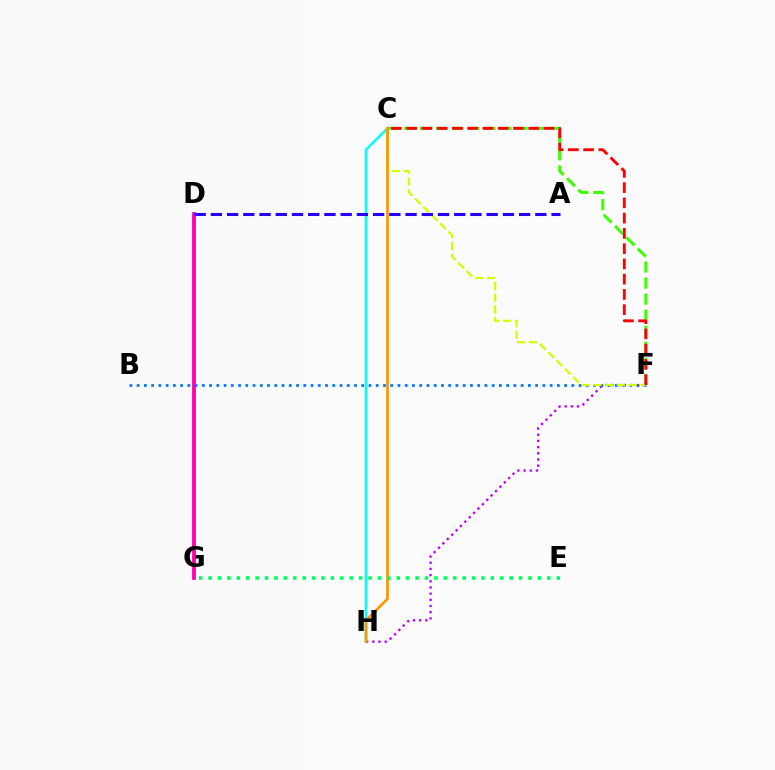{('C', 'F'): [{'color': '#3dff00', 'line_style': 'dashed', 'thickness': 2.18}, {'color': '#d1ff00', 'line_style': 'dashed', 'thickness': 1.6}, {'color': '#ff0000', 'line_style': 'dashed', 'thickness': 2.07}], ('D', 'G'): [{'color': '#ff00ac', 'line_style': 'solid', 'thickness': 2.73}], ('B', 'F'): [{'color': '#0074ff', 'line_style': 'dotted', 'thickness': 1.97}], ('F', 'H'): [{'color': '#b900ff', 'line_style': 'dotted', 'thickness': 1.68}], ('C', 'H'): [{'color': '#00fff6', 'line_style': 'solid', 'thickness': 1.82}, {'color': '#ff9400', 'line_style': 'solid', 'thickness': 1.92}], ('A', 'D'): [{'color': '#2500ff', 'line_style': 'dashed', 'thickness': 2.2}], ('E', 'G'): [{'color': '#00ff5c', 'line_style': 'dotted', 'thickness': 2.56}]}